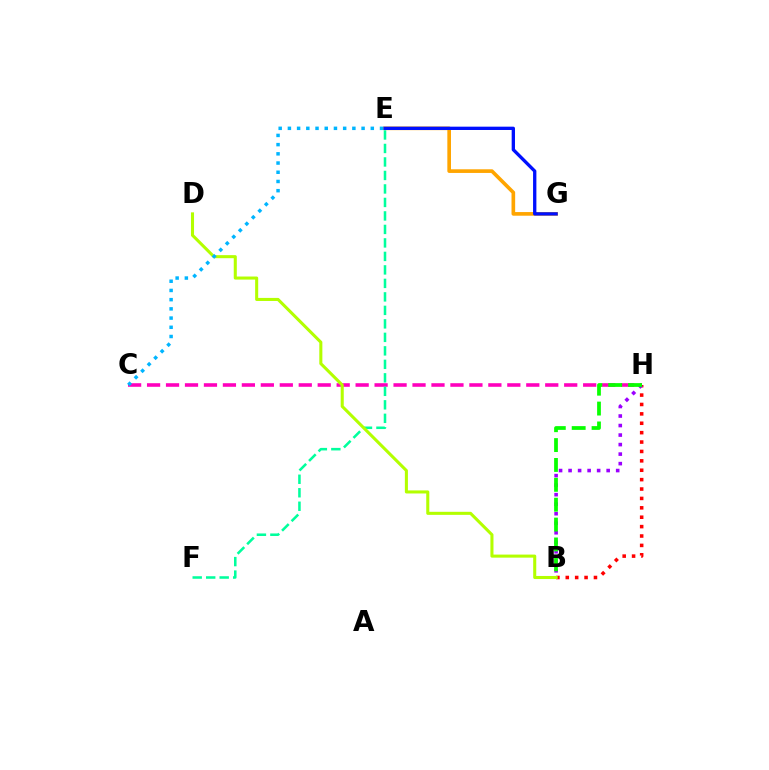{('E', 'G'): [{'color': '#ffa500', 'line_style': 'solid', 'thickness': 2.63}, {'color': '#0010ff', 'line_style': 'solid', 'thickness': 2.39}], ('B', 'H'): [{'color': '#ff0000', 'line_style': 'dotted', 'thickness': 2.55}, {'color': '#9b00ff', 'line_style': 'dotted', 'thickness': 2.59}, {'color': '#08ff00', 'line_style': 'dashed', 'thickness': 2.7}], ('C', 'H'): [{'color': '#ff00bd', 'line_style': 'dashed', 'thickness': 2.58}], ('E', 'F'): [{'color': '#00ff9d', 'line_style': 'dashed', 'thickness': 1.83}], ('B', 'D'): [{'color': '#b3ff00', 'line_style': 'solid', 'thickness': 2.2}], ('C', 'E'): [{'color': '#00b5ff', 'line_style': 'dotted', 'thickness': 2.5}]}